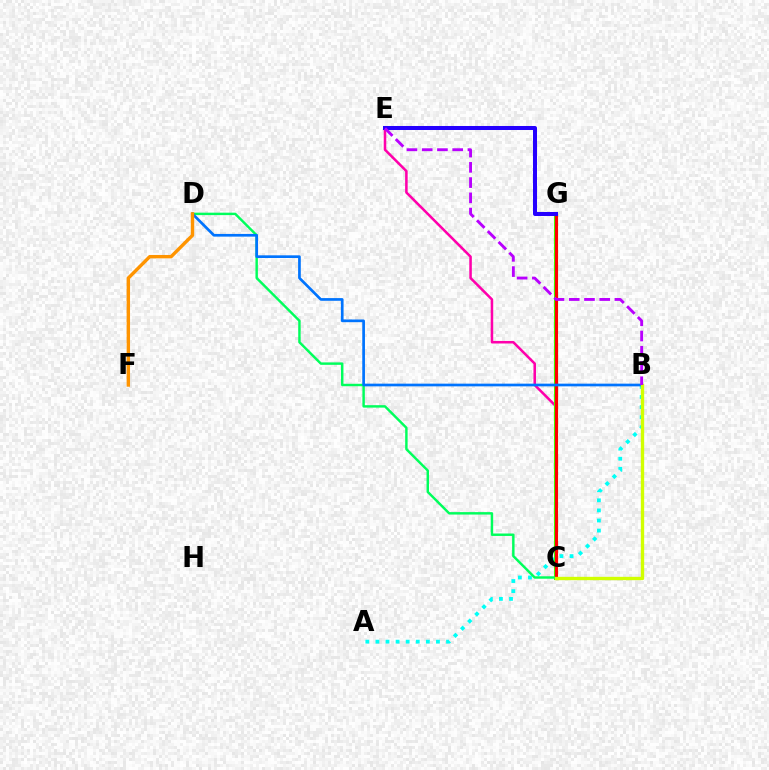{('A', 'B'): [{'color': '#00fff6', 'line_style': 'dotted', 'thickness': 2.74}], ('C', 'E'): [{'color': '#ff00ac', 'line_style': 'solid', 'thickness': 1.83}], ('C', 'G'): [{'color': '#3dff00', 'line_style': 'solid', 'thickness': 2.94}, {'color': '#ff0000', 'line_style': 'solid', 'thickness': 2.21}], ('C', 'D'): [{'color': '#00ff5c', 'line_style': 'solid', 'thickness': 1.76}], ('B', 'D'): [{'color': '#0074ff', 'line_style': 'solid', 'thickness': 1.94}], ('E', 'G'): [{'color': '#2500ff', 'line_style': 'solid', 'thickness': 2.89}], ('B', 'C'): [{'color': '#d1ff00', 'line_style': 'solid', 'thickness': 2.41}], ('B', 'E'): [{'color': '#b900ff', 'line_style': 'dashed', 'thickness': 2.07}], ('D', 'F'): [{'color': '#ff9400', 'line_style': 'solid', 'thickness': 2.44}]}